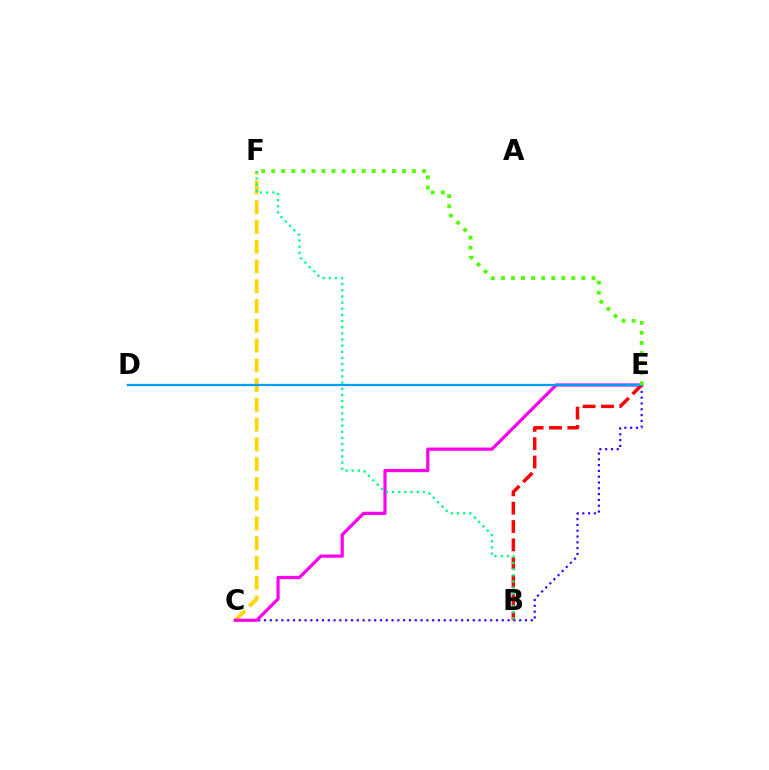{('C', 'E'): [{'color': '#3700ff', 'line_style': 'dotted', 'thickness': 1.58}, {'color': '#ff00ed', 'line_style': 'solid', 'thickness': 2.31}], ('C', 'F'): [{'color': '#ffd500', 'line_style': 'dashed', 'thickness': 2.68}], ('B', 'E'): [{'color': '#ff0000', 'line_style': 'dashed', 'thickness': 2.49}], ('D', 'E'): [{'color': '#009eff', 'line_style': 'solid', 'thickness': 1.65}], ('B', 'F'): [{'color': '#00ff86', 'line_style': 'dotted', 'thickness': 1.67}], ('E', 'F'): [{'color': '#4fff00', 'line_style': 'dotted', 'thickness': 2.73}]}